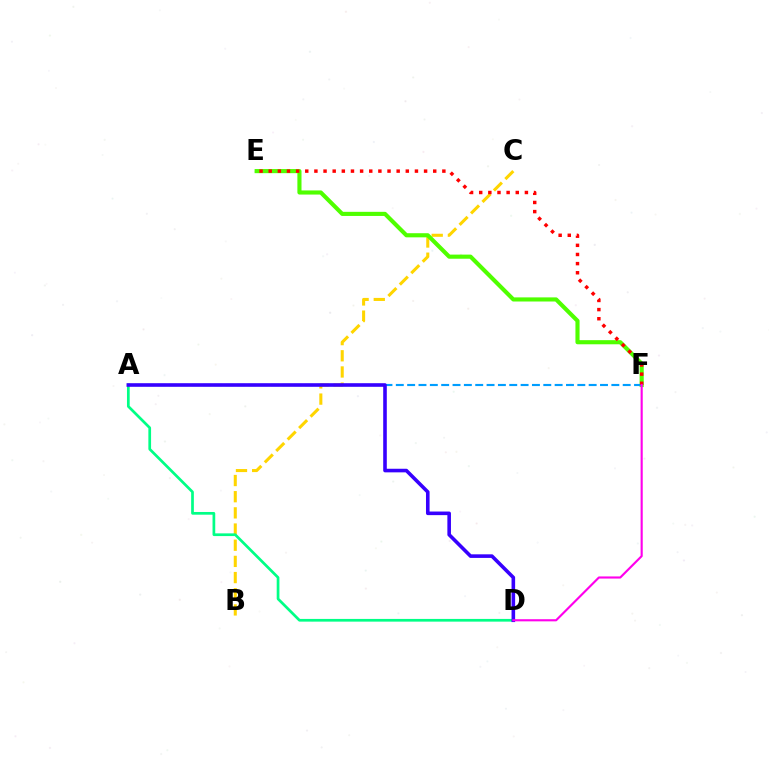{('B', 'C'): [{'color': '#ffd500', 'line_style': 'dashed', 'thickness': 2.2}], ('E', 'F'): [{'color': '#4fff00', 'line_style': 'solid', 'thickness': 2.97}, {'color': '#ff0000', 'line_style': 'dotted', 'thickness': 2.48}], ('A', 'F'): [{'color': '#009eff', 'line_style': 'dashed', 'thickness': 1.54}], ('A', 'D'): [{'color': '#00ff86', 'line_style': 'solid', 'thickness': 1.95}, {'color': '#3700ff', 'line_style': 'solid', 'thickness': 2.59}], ('D', 'F'): [{'color': '#ff00ed', 'line_style': 'solid', 'thickness': 1.54}]}